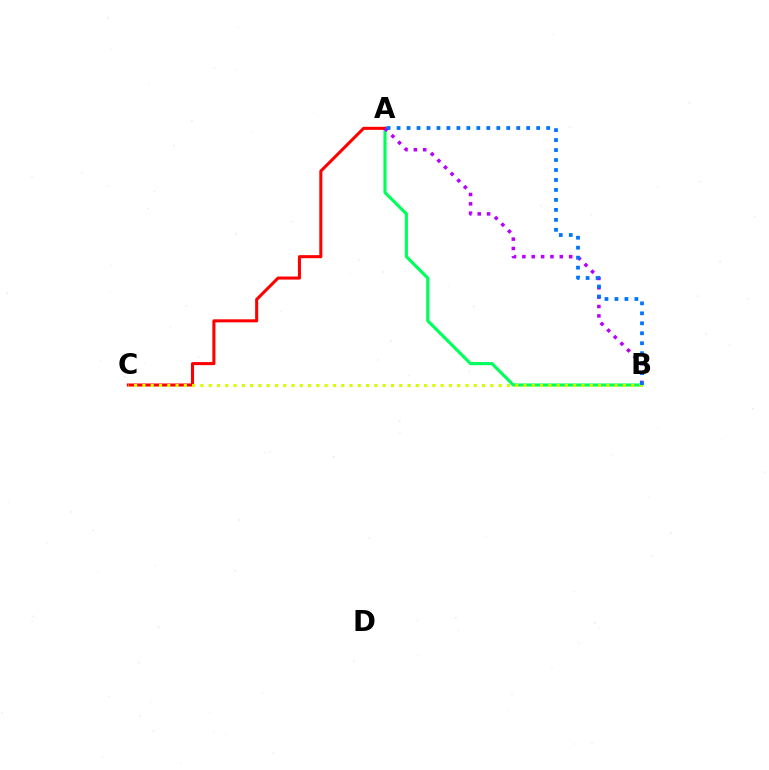{('A', 'B'): [{'color': '#00ff5c', 'line_style': 'solid', 'thickness': 2.26}, {'color': '#b900ff', 'line_style': 'dotted', 'thickness': 2.54}, {'color': '#0074ff', 'line_style': 'dotted', 'thickness': 2.71}], ('A', 'C'): [{'color': '#ff0000', 'line_style': 'solid', 'thickness': 2.2}], ('B', 'C'): [{'color': '#d1ff00', 'line_style': 'dotted', 'thickness': 2.25}]}